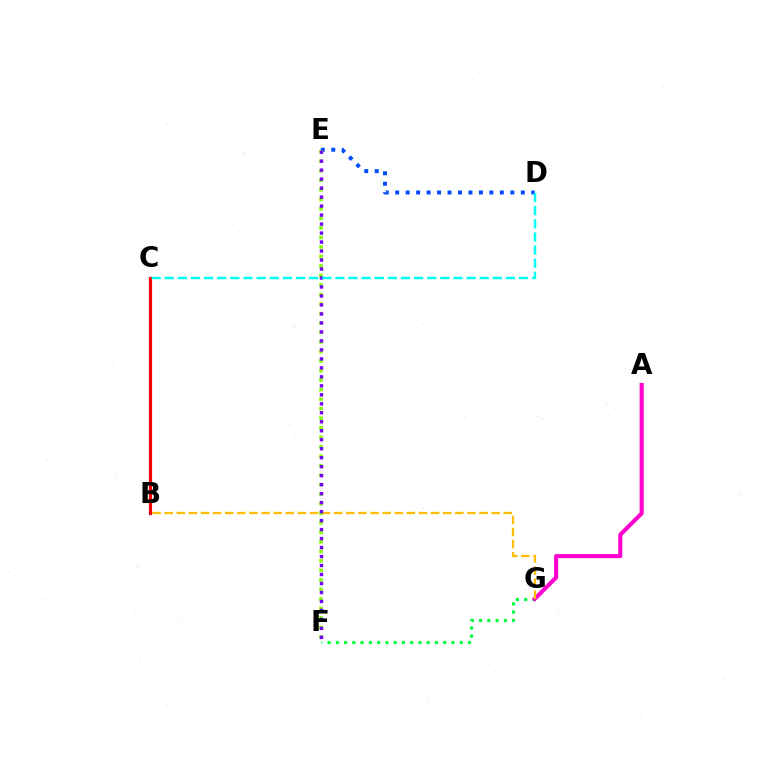{('D', 'E'): [{'color': '#004bff', 'line_style': 'dotted', 'thickness': 2.84}], ('B', 'C'): [{'color': '#ff0000', 'line_style': 'solid', 'thickness': 2.28}], ('F', 'G'): [{'color': '#00ff39', 'line_style': 'dotted', 'thickness': 2.24}], ('A', 'G'): [{'color': '#ff00cf', 'line_style': 'solid', 'thickness': 2.93}], ('B', 'G'): [{'color': '#ffbd00', 'line_style': 'dashed', 'thickness': 1.65}], ('E', 'F'): [{'color': '#84ff00', 'line_style': 'dotted', 'thickness': 2.58}, {'color': '#7200ff', 'line_style': 'dotted', 'thickness': 2.44}], ('C', 'D'): [{'color': '#00fff6', 'line_style': 'dashed', 'thickness': 1.78}]}